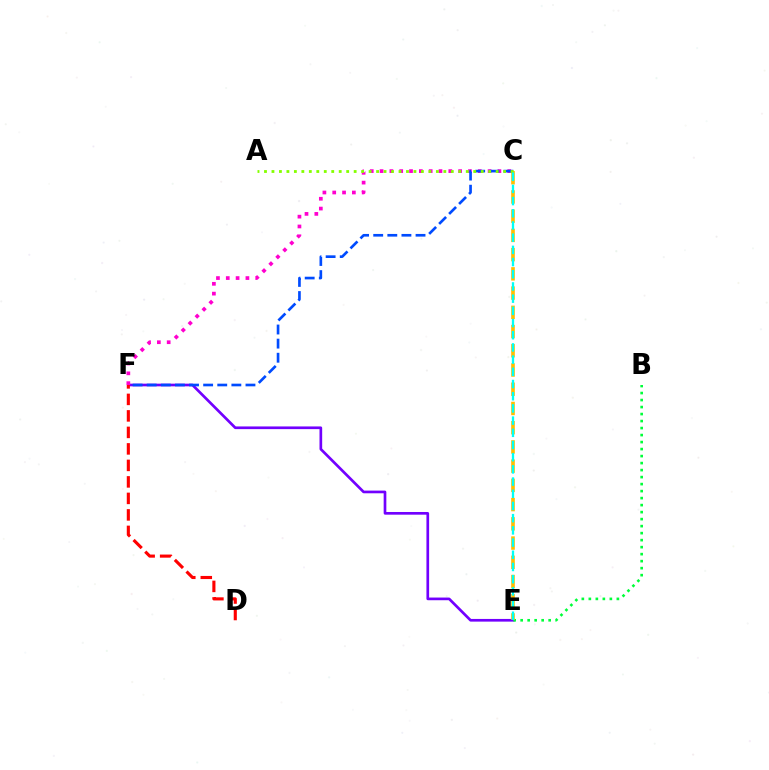{('E', 'F'): [{'color': '#7200ff', 'line_style': 'solid', 'thickness': 1.93}], ('C', 'F'): [{'color': '#ff00cf', 'line_style': 'dotted', 'thickness': 2.67}, {'color': '#004bff', 'line_style': 'dashed', 'thickness': 1.92}], ('B', 'E'): [{'color': '#00ff39', 'line_style': 'dotted', 'thickness': 1.9}], ('C', 'E'): [{'color': '#ffbd00', 'line_style': 'dashed', 'thickness': 2.61}, {'color': '#00fff6', 'line_style': 'dashed', 'thickness': 1.66}], ('A', 'C'): [{'color': '#84ff00', 'line_style': 'dotted', 'thickness': 2.03}], ('D', 'F'): [{'color': '#ff0000', 'line_style': 'dashed', 'thickness': 2.24}]}